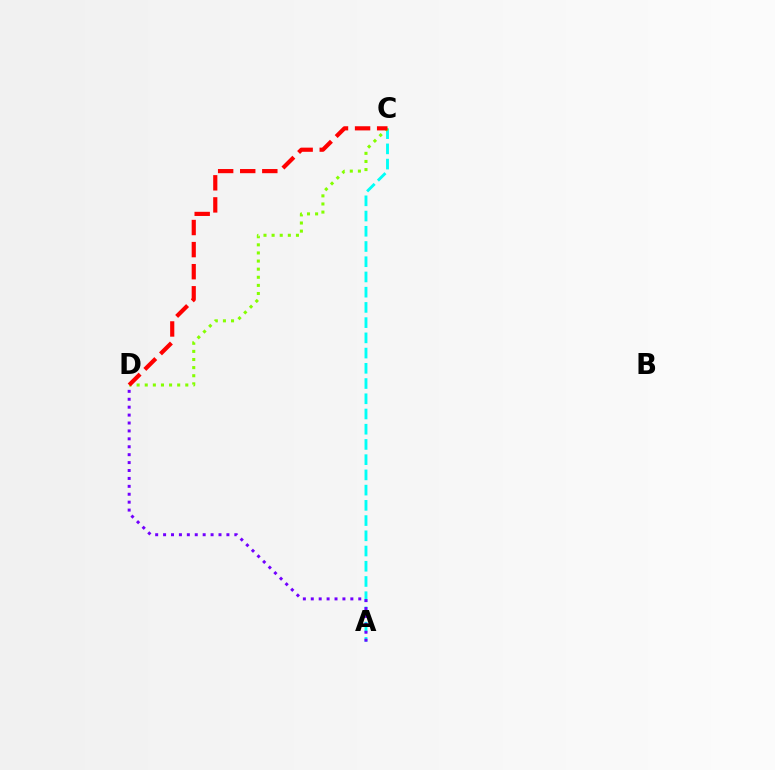{('A', 'C'): [{'color': '#00fff6', 'line_style': 'dashed', 'thickness': 2.07}], ('C', 'D'): [{'color': '#84ff00', 'line_style': 'dotted', 'thickness': 2.2}, {'color': '#ff0000', 'line_style': 'dashed', 'thickness': 3.0}], ('A', 'D'): [{'color': '#7200ff', 'line_style': 'dotted', 'thickness': 2.15}]}